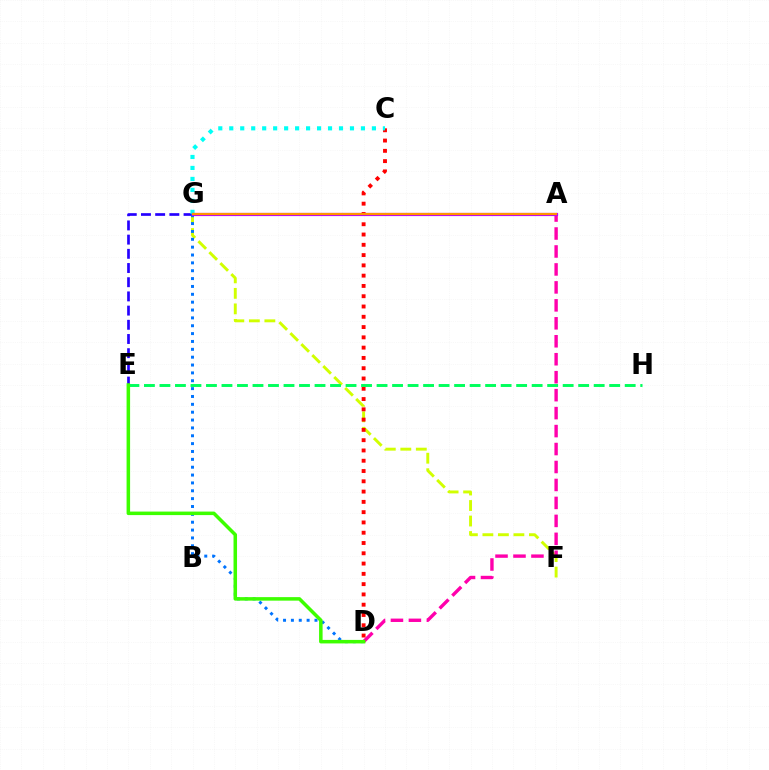{('F', 'G'): [{'color': '#d1ff00', 'line_style': 'dashed', 'thickness': 2.11}], ('A', 'D'): [{'color': '#ff00ac', 'line_style': 'dashed', 'thickness': 2.44}], ('C', 'D'): [{'color': '#ff0000', 'line_style': 'dotted', 'thickness': 2.79}], ('E', 'G'): [{'color': '#2500ff', 'line_style': 'dashed', 'thickness': 1.93}], ('D', 'G'): [{'color': '#0074ff', 'line_style': 'dotted', 'thickness': 2.14}], ('C', 'G'): [{'color': '#00fff6', 'line_style': 'dotted', 'thickness': 2.98}], ('E', 'H'): [{'color': '#00ff5c', 'line_style': 'dashed', 'thickness': 2.11}], ('A', 'G'): [{'color': '#b900ff', 'line_style': 'solid', 'thickness': 2.28}, {'color': '#ff9400', 'line_style': 'solid', 'thickness': 1.59}], ('D', 'E'): [{'color': '#3dff00', 'line_style': 'solid', 'thickness': 2.54}]}